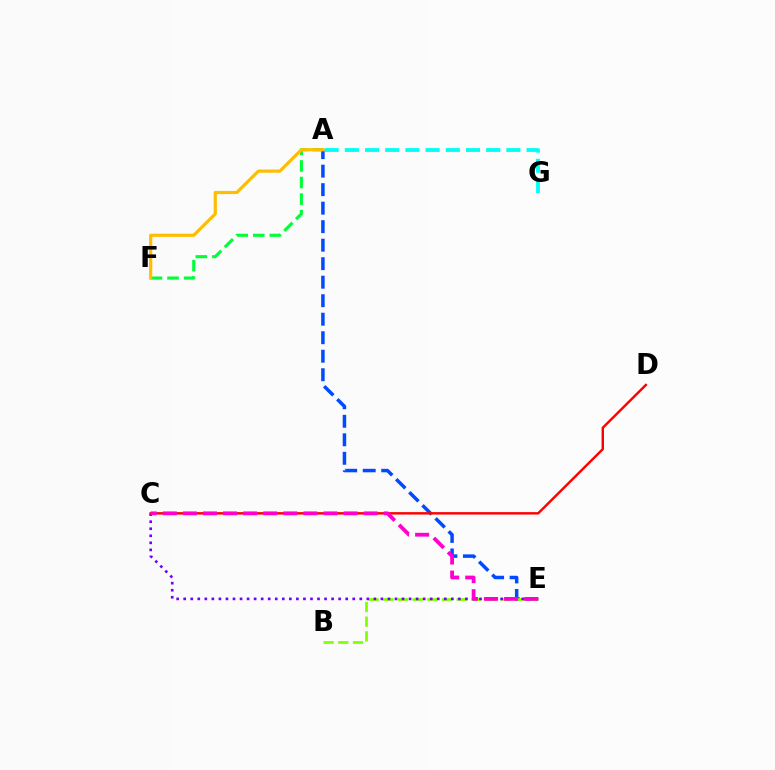{('A', 'E'): [{'color': '#004bff', 'line_style': 'dashed', 'thickness': 2.51}], ('A', 'G'): [{'color': '#00fff6', 'line_style': 'dashed', 'thickness': 2.74}], ('B', 'E'): [{'color': '#84ff00', 'line_style': 'dashed', 'thickness': 1.99}], ('C', 'E'): [{'color': '#7200ff', 'line_style': 'dotted', 'thickness': 1.91}, {'color': '#ff00cf', 'line_style': 'dashed', 'thickness': 2.73}], ('A', 'F'): [{'color': '#00ff39', 'line_style': 'dashed', 'thickness': 2.25}, {'color': '#ffbd00', 'line_style': 'solid', 'thickness': 2.29}], ('C', 'D'): [{'color': '#ff0000', 'line_style': 'solid', 'thickness': 1.75}]}